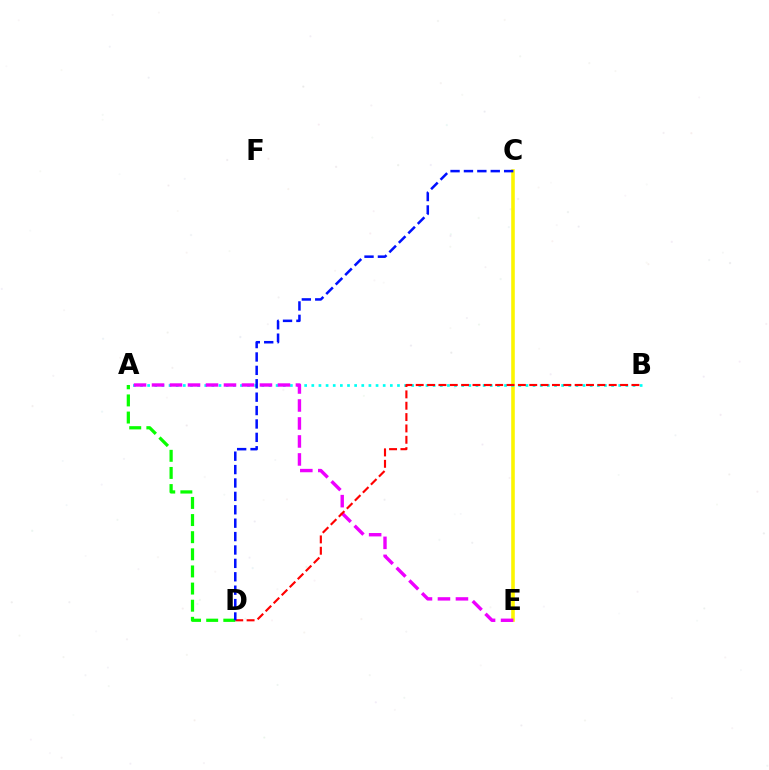{('C', 'E'): [{'color': '#fcf500', 'line_style': 'solid', 'thickness': 2.58}], ('A', 'B'): [{'color': '#00fff6', 'line_style': 'dotted', 'thickness': 1.94}], ('A', 'E'): [{'color': '#ee00ff', 'line_style': 'dashed', 'thickness': 2.44}], ('B', 'D'): [{'color': '#ff0000', 'line_style': 'dashed', 'thickness': 1.54}], ('A', 'D'): [{'color': '#08ff00', 'line_style': 'dashed', 'thickness': 2.33}], ('C', 'D'): [{'color': '#0010ff', 'line_style': 'dashed', 'thickness': 1.82}]}